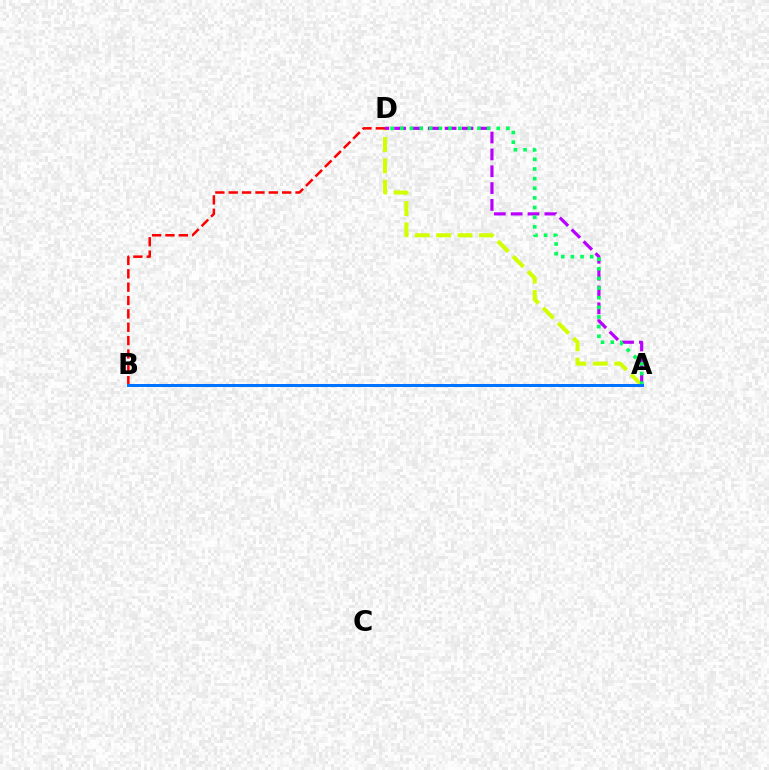{('A', 'D'): [{'color': '#d1ff00', 'line_style': 'dashed', 'thickness': 2.9}, {'color': '#b900ff', 'line_style': 'dashed', 'thickness': 2.29}, {'color': '#00ff5c', 'line_style': 'dotted', 'thickness': 2.62}], ('B', 'D'): [{'color': '#ff0000', 'line_style': 'dashed', 'thickness': 1.81}], ('A', 'B'): [{'color': '#0074ff', 'line_style': 'solid', 'thickness': 2.15}]}